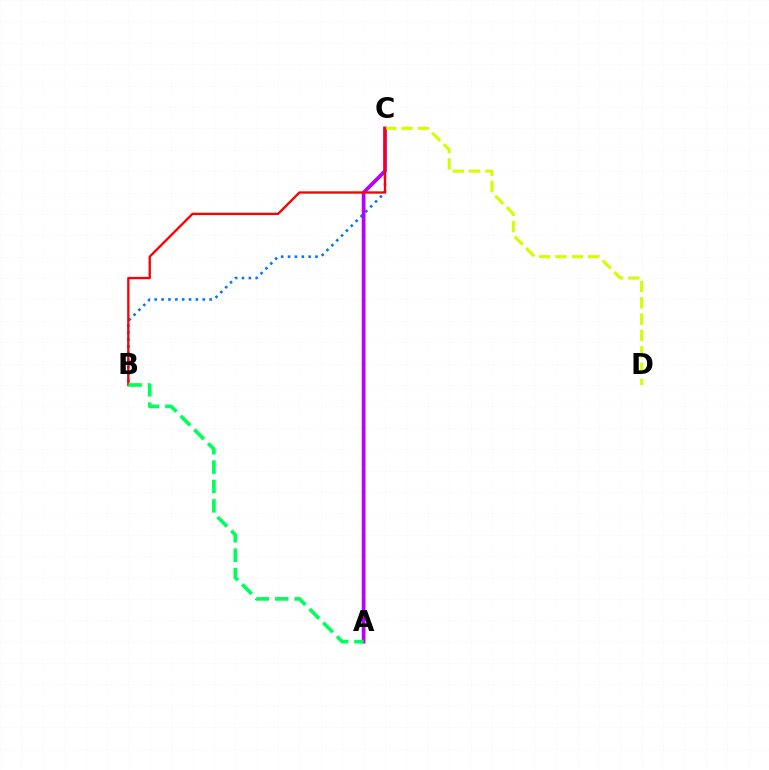{('B', 'C'): [{'color': '#0074ff', 'line_style': 'dotted', 'thickness': 1.87}, {'color': '#ff0000', 'line_style': 'solid', 'thickness': 1.68}], ('A', 'C'): [{'color': '#b900ff', 'line_style': 'solid', 'thickness': 2.67}], ('C', 'D'): [{'color': '#d1ff00', 'line_style': 'dashed', 'thickness': 2.22}], ('A', 'B'): [{'color': '#00ff5c', 'line_style': 'dashed', 'thickness': 2.64}]}